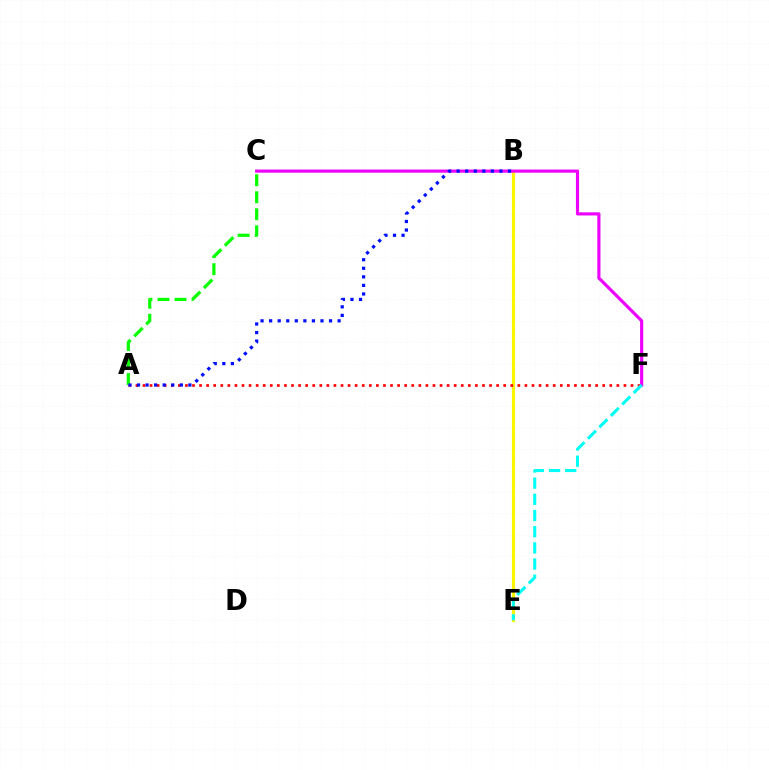{('B', 'E'): [{'color': '#fcf500', 'line_style': 'solid', 'thickness': 2.28}], ('C', 'F'): [{'color': '#ee00ff', 'line_style': 'solid', 'thickness': 2.26}], ('A', 'F'): [{'color': '#ff0000', 'line_style': 'dotted', 'thickness': 1.92}], ('A', 'C'): [{'color': '#08ff00', 'line_style': 'dashed', 'thickness': 2.31}], ('E', 'F'): [{'color': '#00fff6', 'line_style': 'dashed', 'thickness': 2.2}], ('A', 'B'): [{'color': '#0010ff', 'line_style': 'dotted', 'thickness': 2.33}]}